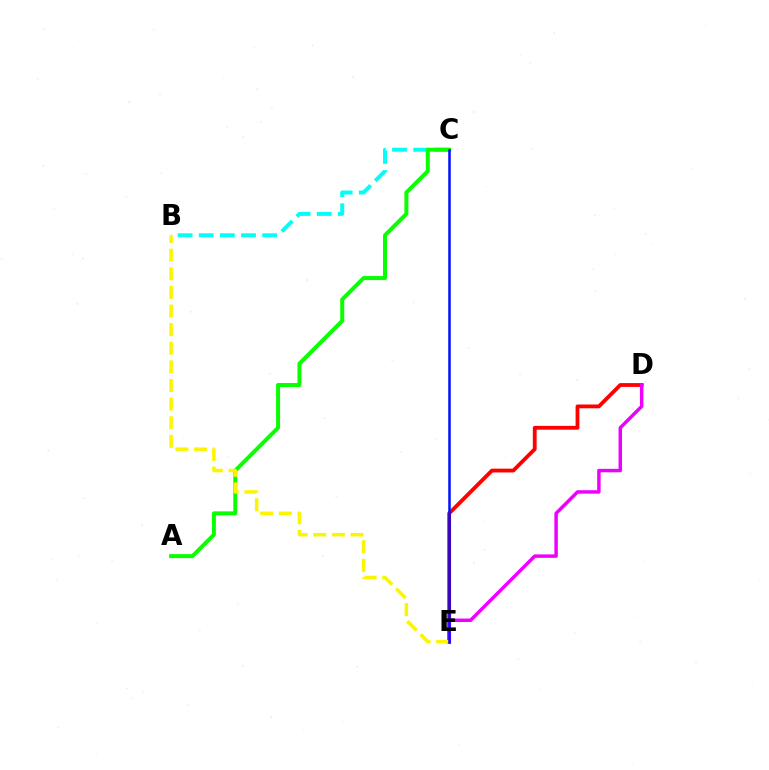{('B', 'C'): [{'color': '#00fff6', 'line_style': 'dashed', 'thickness': 2.87}], ('A', 'C'): [{'color': '#08ff00', 'line_style': 'solid', 'thickness': 2.86}], ('D', 'E'): [{'color': '#ff0000', 'line_style': 'solid', 'thickness': 2.75}, {'color': '#ee00ff', 'line_style': 'solid', 'thickness': 2.5}], ('B', 'E'): [{'color': '#fcf500', 'line_style': 'dashed', 'thickness': 2.53}], ('C', 'E'): [{'color': '#0010ff', 'line_style': 'solid', 'thickness': 1.81}]}